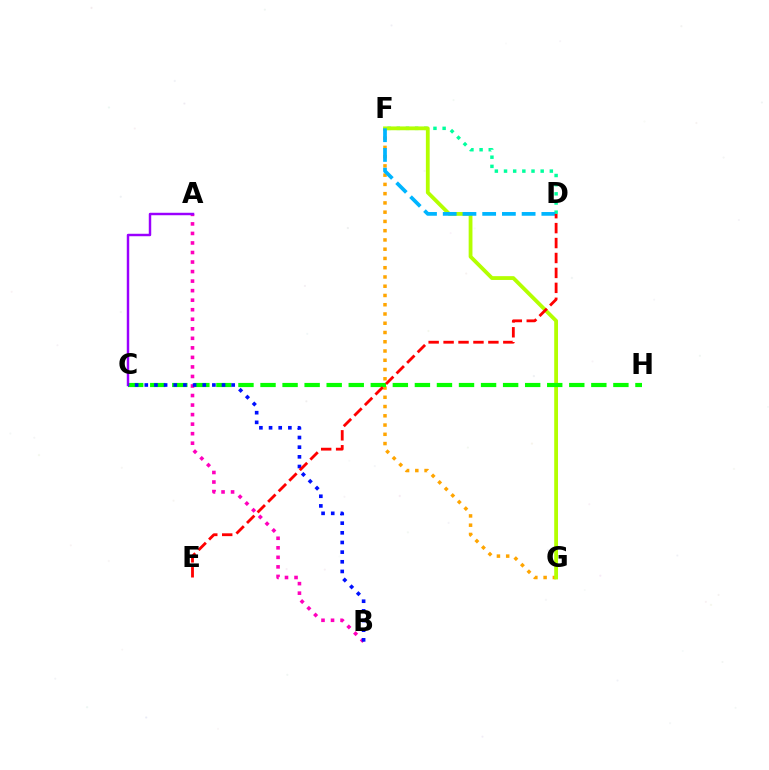{('A', 'B'): [{'color': '#ff00bd', 'line_style': 'dotted', 'thickness': 2.59}], ('F', 'G'): [{'color': '#ffa500', 'line_style': 'dotted', 'thickness': 2.51}, {'color': '#b3ff00', 'line_style': 'solid', 'thickness': 2.74}], ('D', 'F'): [{'color': '#00ff9d', 'line_style': 'dotted', 'thickness': 2.49}, {'color': '#00b5ff', 'line_style': 'dashed', 'thickness': 2.68}], ('C', 'H'): [{'color': '#08ff00', 'line_style': 'dashed', 'thickness': 3.0}], ('A', 'C'): [{'color': '#9b00ff', 'line_style': 'solid', 'thickness': 1.77}], ('B', 'C'): [{'color': '#0010ff', 'line_style': 'dotted', 'thickness': 2.62}], ('D', 'E'): [{'color': '#ff0000', 'line_style': 'dashed', 'thickness': 2.03}]}